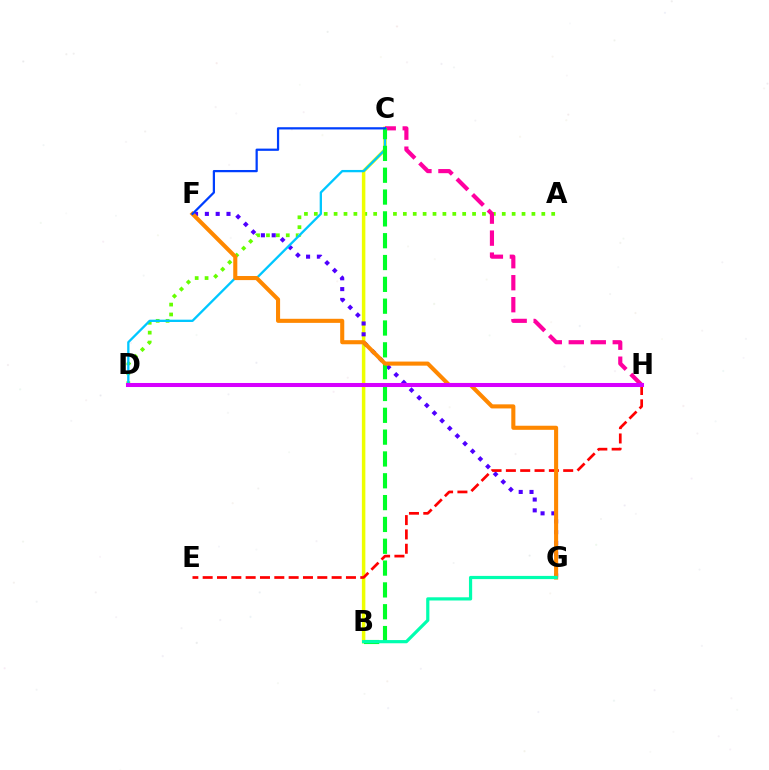{('A', 'D'): [{'color': '#66ff00', 'line_style': 'dotted', 'thickness': 2.69}], ('B', 'C'): [{'color': '#eeff00', 'line_style': 'solid', 'thickness': 2.51}, {'color': '#00ff27', 'line_style': 'dashed', 'thickness': 2.96}], ('C', 'H'): [{'color': '#ff00a0', 'line_style': 'dashed', 'thickness': 2.99}], ('F', 'G'): [{'color': '#4f00ff', 'line_style': 'dotted', 'thickness': 2.94}, {'color': '#ff8800', 'line_style': 'solid', 'thickness': 2.94}], ('C', 'D'): [{'color': '#00c7ff', 'line_style': 'solid', 'thickness': 1.66}], ('E', 'H'): [{'color': '#ff0000', 'line_style': 'dashed', 'thickness': 1.95}], ('D', 'H'): [{'color': '#d600ff', 'line_style': 'solid', 'thickness': 2.91}], ('B', 'G'): [{'color': '#00ffaf', 'line_style': 'solid', 'thickness': 2.3}], ('C', 'F'): [{'color': '#003fff', 'line_style': 'solid', 'thickness': 1.61}]}